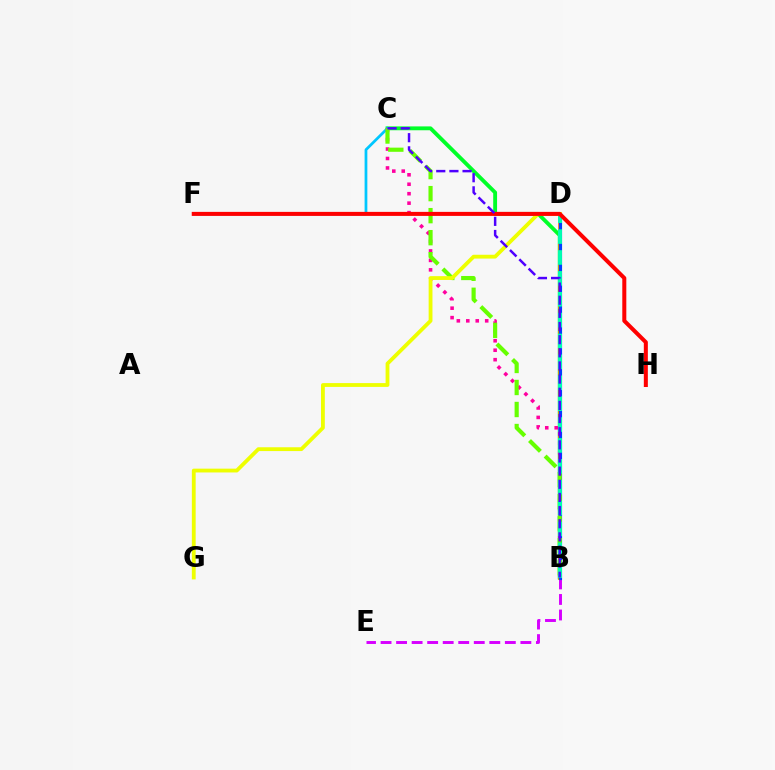{('B', 'E'): [{'color': '#d600ff', 'line_style': 'dashed', 'thickness': 2.11}], ('B', 'C'): [{'color': '#00ff27', 'line_style': 'solid', 'thickness': 2.78}, {'color': '#ff00a0', 'line_style': 'dotted', 'thickness': 2.57}, {'color': '#66ff00', 'line_style': 'dashed', 'thickness': 2.99}, {'color': '#4f00ff', 'line_style': 'dashed', 'thickness': 1.79}], ('B', 'D'): [{'color': '#ff8800', 'line_style': 'solid', 'thickness': 2.67}, {'color': '#003fff', 'line_style': 'solid', 'thickness': 2.27}, {'color': '#00ffaf', 'line_style': 'dashed', 'thickness': 2.84}], ('C', 'F'): [{'color': '#00c7ff', 'line_style': 'solid', 'thickness': 1.98}], ('D', 'G'): [{'color': '#eeff00', 'line_style': 'solid', 'thickness': 2.75}], ('F', 'H'): [{'color': '#ff0000', 'line_style': 'solid', 'thickness': 2.9}]}